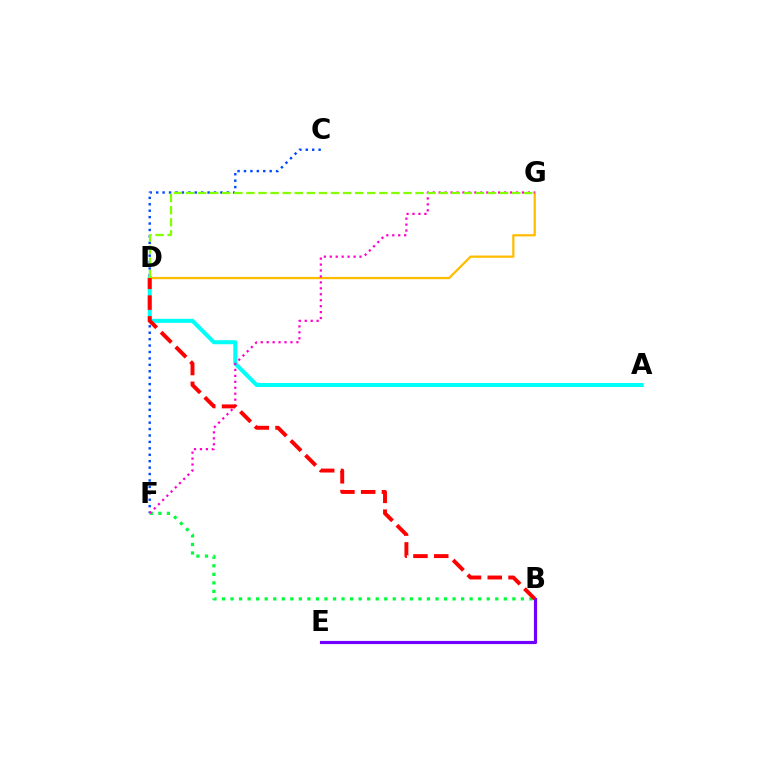{('C', 'F'): [{'color': '#004bff', 'line_style': 'dotted', 'thickness': 1.74}], ('A', 'D'): [{'color': '#00fff6', 'line_style': 'solid', 'thickness': 2.89}], ('B', 'F'): [{'color': '#00ff39', 'line_style': 'dotted', 'thickness': 2.32}], ('B', 'E'): [{'color': '#7200ff', 'line_style': 'solid', 'thickness': 2.28}], ('D', 'G'): [{'color': '#ffbd00', 'line_style': 'solid', 'thickness': 1.63}, {'color': '#84ff00', 'line_style': 'dashed', 'thickness': 1.64}], ('F', 'G'): [{'color': '#ff00cf', 'line_style': 'dotted', 'thickness': 1.62}], ('B', 'D'): [{'color': '#ff0000', 'line_style': 'dashed', 'thickness': 2.82}]}